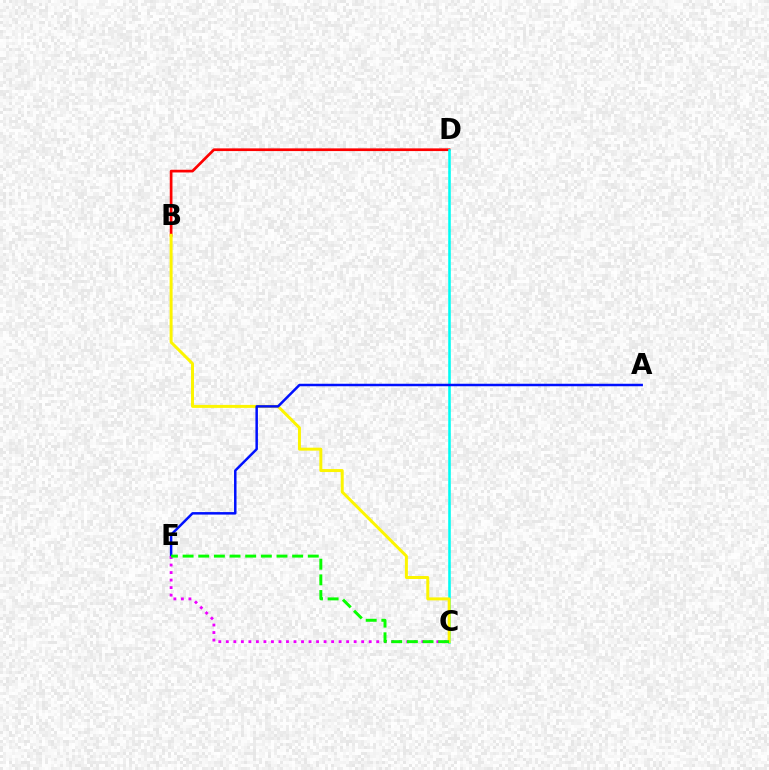{('B', 'D'): [{'color': '#ff0000', 'line_style': 'solid', 'thickness': 1.94}], ('C', 'D'): [{'color': '#00fff6', 'line_style': 'solid', 'thickness': 1.85}], ('B', 'C'): [{'color': '#fcf500', 'line_style': 'solid', 'thickness': 2.14}], ('A', 'E'): [{'color': '#0010ff', 'line_style': 'solid', 'thickness': 1.8}], ('C', 'E'): [{'color': '#ee00ff', 'line_style': 'dotted', 'thickness': 2.04}, {'color': '#08ff00', 'line_style': 'dashed', 'thickness': 2.13}]}